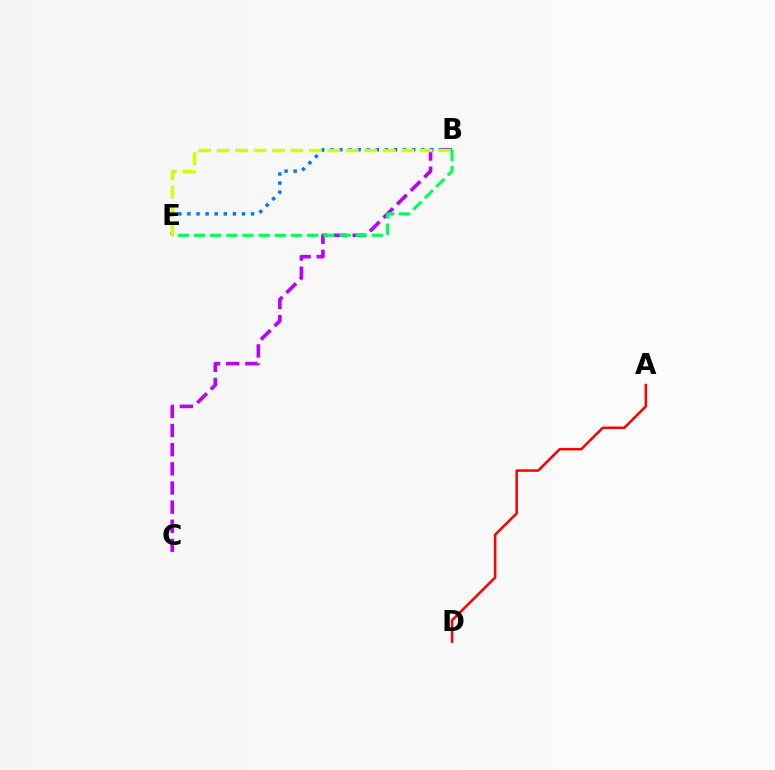{('B', 'C'): [{'color': '#b900ff', 'line_style': 'dashed', 'thickness': 2.6}], ('B', 'E'): [{'color': '#0074ff', 'line_style': 'dotted', 'thickness': 2.47}, {'color': '#00ff5c', 'line_style': 'dashed', 'thickness': 2.2}, {'color': '#d1ff00', 'line_style': 'dashed', 'thickness': 2.51}], ('A', 'D'): [{'color': '#ff0000', 'line_style': 'solid', 'thickness': 1.82}]}